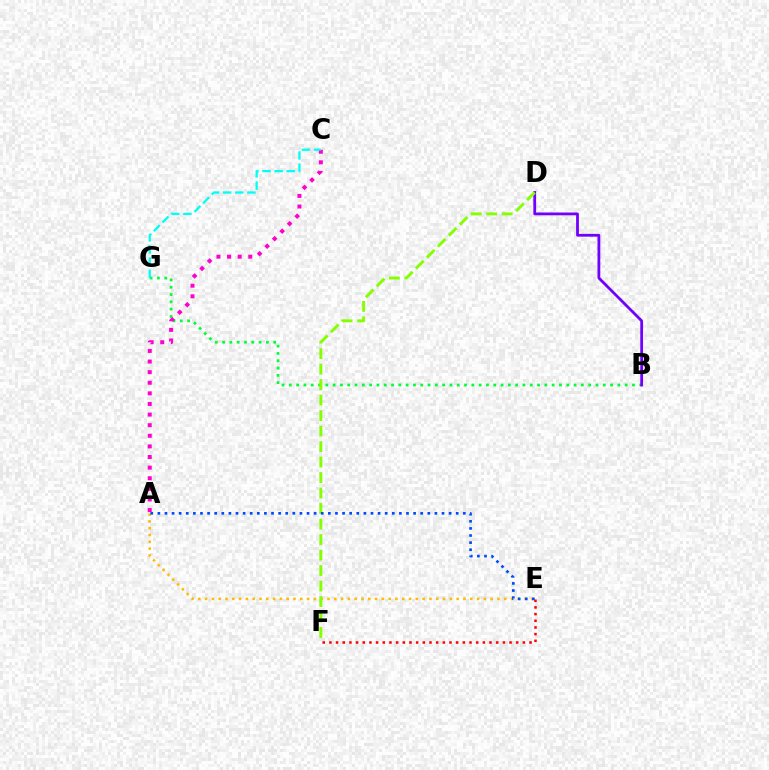{('E', 'F'): [{'color': '#ff0000', 'line_style': 'dotted', 'thickness': 1.81}], ('B', 'G'): [{'color': '#00ff39', 'line_style': 'dotted', 'thickness': 1.98}], ('B', 'D'): [{'color': '#7200ff', 'line_style': 'solid', 'thickness': 2.01}], ('A', 'E'): [{'color': '#ffbd00', 'line_style': 'dotted', 'thickness': 1.85}, {'color': '#004bff', 'line_style': 'dotted', 'thickness': 1.93}], ('A', 'C'): [{'color': '#ff00cf', 'line_style': 'dotted', 'thickness': 2.88}], ('D', 'F'): [{'color': '#84ff00', 'line_style': 'dashed', 'thickness': 2.1}], ('C', 'G'): [{'color': '#00fff6', 'line_style': 'dashed', 'thickness': 1.65}]}